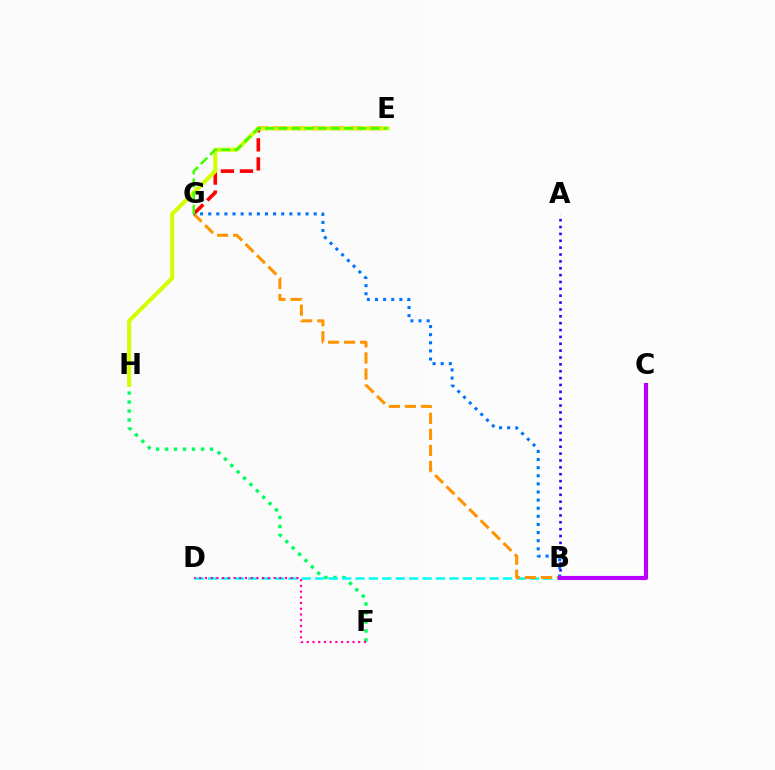{('F', 'H'): [{'color': '#00ff5c', 'line_style': 'dotted', 'thickness': 2.44}], ('E', 'G'): [{'color': '#ff0000', 'line_style': 'dashed', 'thickness': 2.59}, {'color': '#3dff00', 'line_style': 'dashed', 'thickness': 1.79}], ('E', 'H'): [{'color': '#d1ff00', 'line_style': 'solid', 'thickness': 2.92}], ('A', 'B'): [{'color': '#2500ff', 'line_style': 'dotted', 'thickness': 1.87}], ('B', 'D'): [{'color': '#00fff6', 'line_style': 'dashed', 'thickness': 1.82}], ('B', 'G'): [{'color': '#ff9400', 'line_style': 'dashed', 'thickness': 2.18}, {'color': '#0074ff', 'line_style': 'dotted', 'thickness': 2.21}], ('D', 'F'): [{'color': '#ff00ac', 'line_style': 'dotted', 'thickness': 1.55}], ('B', 'C'): [{'color': '#b900ff', 'line_style': 'solid', 'thickness': 2.98}]}